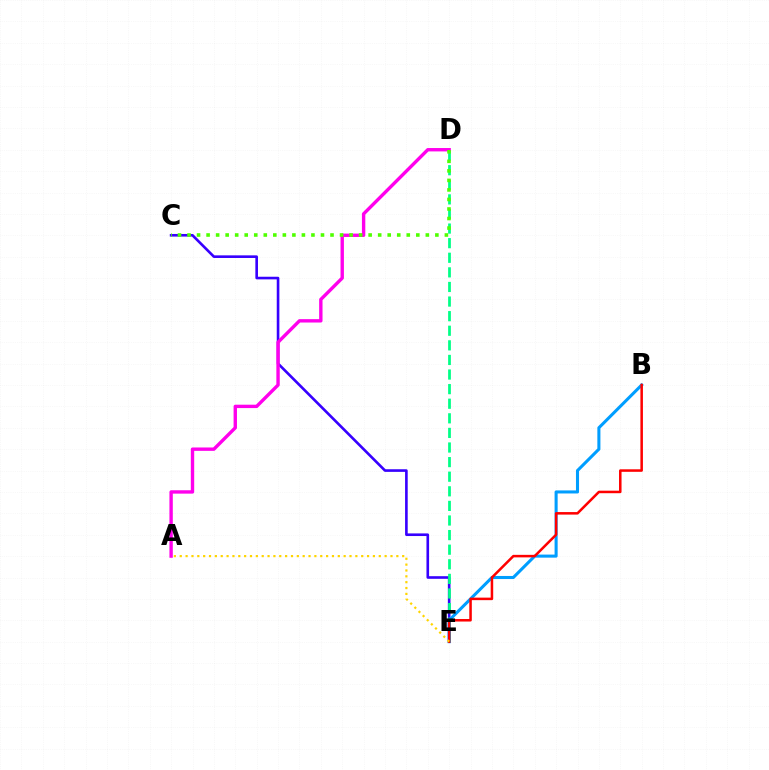{('C', 'E'): [{'color': '#3700ff', 'line_style': 'solid', 'thickness': 1.89}], ('D', 'E'): [{'color': '#00ff86', 'line_style': 'dashed', 'thickness': 1.98}], ('B', 'E'): [{'color': '#009eff', 'line_style': 'solid', 'thickness': 2.2}, {'color': '#ff0000', 'line_style': 'solid', 'thickness': 1.82}], ('A', 'D'): [{'color': '#ff00ed', 'line_style': 'solid', 'thickness': 2.44}], ('C', 'D'): [{'color': '#4fff00', 'line_style': 'dotted', 'thickness': 2.59}], ('A', 'E'): [{'color': '#ffd500', 'line_style': 'dotted', 'thickness': 1.59}]}